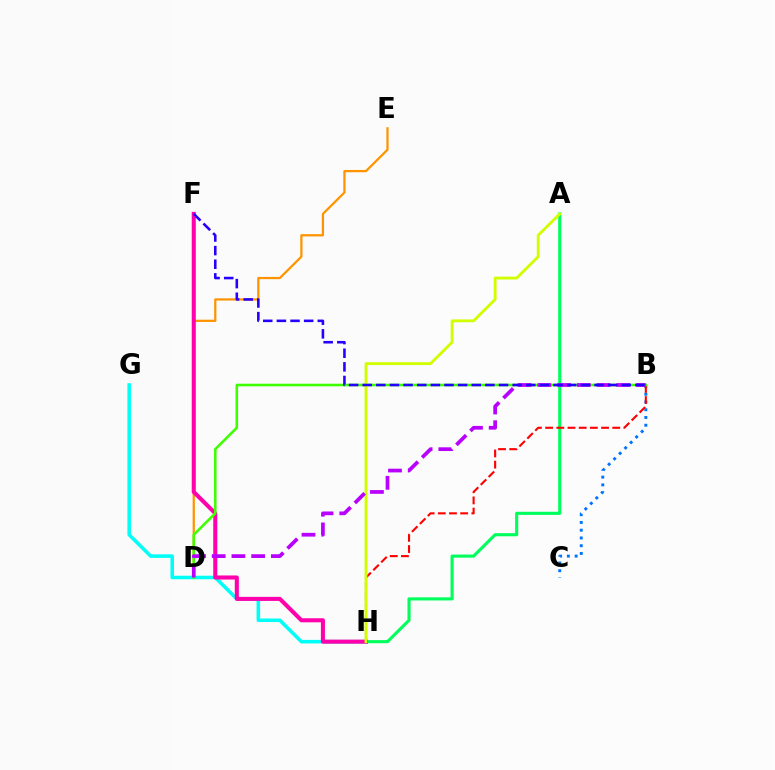{('D', 'E'): [{'color': '#ff9400', 'line_style': 'solid', 'thickness': 1.62}], ('A', 'H'): [{'color': '#00ff5c', 'line_style': 'solid', 'thickness': 2.23}, {'color': '#d1ff00', 'line_style': 'solid', 'thickness': 2.05}], ('B', 'C'): [{'color': '#0074ff', 'line_style': 'dotted', 'thickness': 2.11}], ('B', 'H'): [{'color': '#ff0000', 'line_style': 'dashed', 'thickness': 1.52}], ('G', 'H'): [{'color': '#00fff6', 'line_style': 'solid', 'thickness': 2.55}], ('F', 'H'): [{'color': '#ff00ac', 'line_style': 'solid', 'thickness': 2.92}], ('B', 'D'): [{'color': '#3dff00', 'line_style': 'solid', 'thickness': 1.85}, {'color': '#b900ff', 'line_style': 'dashed', 'thickness': 2.68}], ('B', 'F'): [{'color': '#2500ff', 'line_style': 'dashed', 'thickness': 1.85}]}